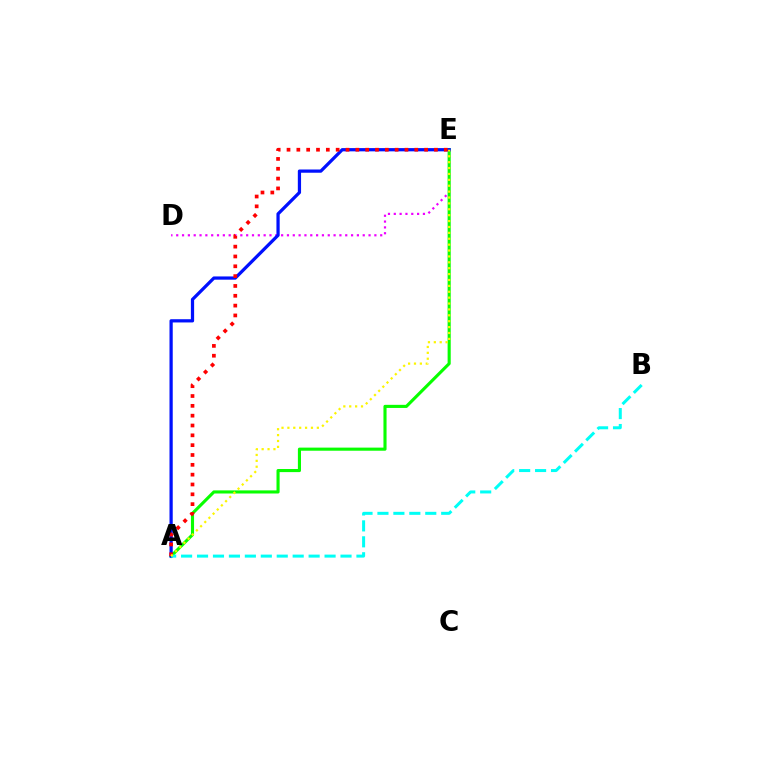{('D', 'E'): [{'color': '#ee00ff', 'line_style': 'dotted', 'thickness': 1.58}], ('A', 'E'): [{'color': '#08ff00', 'line_style': 'solid', 'thickness': 2.24}, {'color': '#0010ff', 'line_style': 'solid', 'thickness': 2.33}, {'color': '#ff0000', 'line_style': 'dotted', 'thickness': 2.67}, {'color': '#fcf500', 'line_style': 'dotted', 'thickness': 1.6}], ('A', 'B'): [{'color': '#00fff6', 'line_style': 'dashed', 'thickness': 2.17}]}